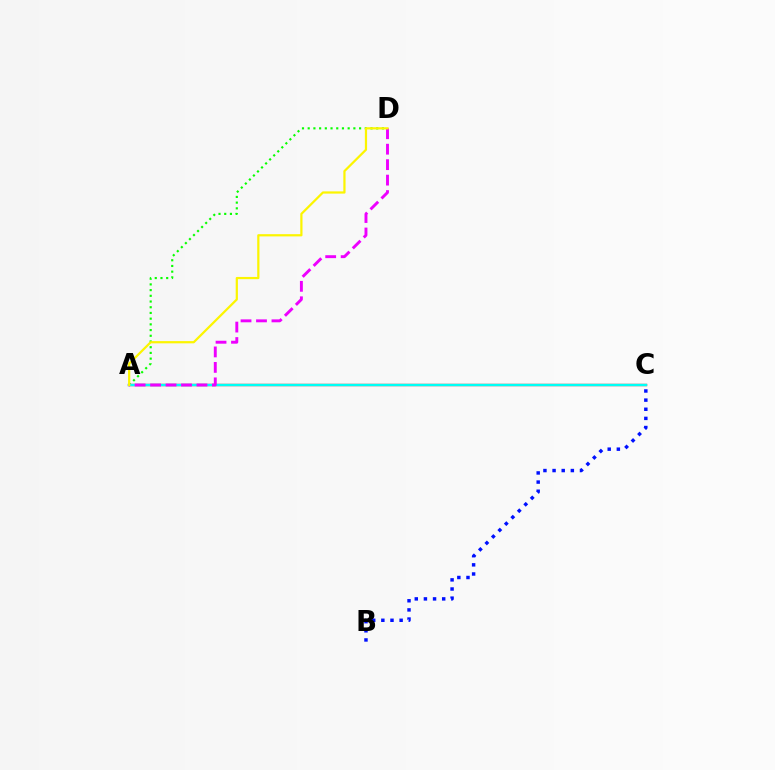{('A', 'D'): [{'color': '#08ff00', 'line_style': 'dotted', 'thickness': 1.55}, {'color': '#ee00ff', 'line_style': 'dashed', 'thickness': 2.1}, {'color': '#fcf500', 'line_style': 'solid', 'thickness': 1.6}], ('A', 'C'): [{'color': '#ff0000', 'line_style': 'solid', 'thickness': 1.68}, {'color': '#00fff6', 'line_style': 'solid', 'thickness': 1.71}], ('B', 'C'): [{'color': '#0010ff', 'line_style': 'dotted', 'thickness': 2.48}]}